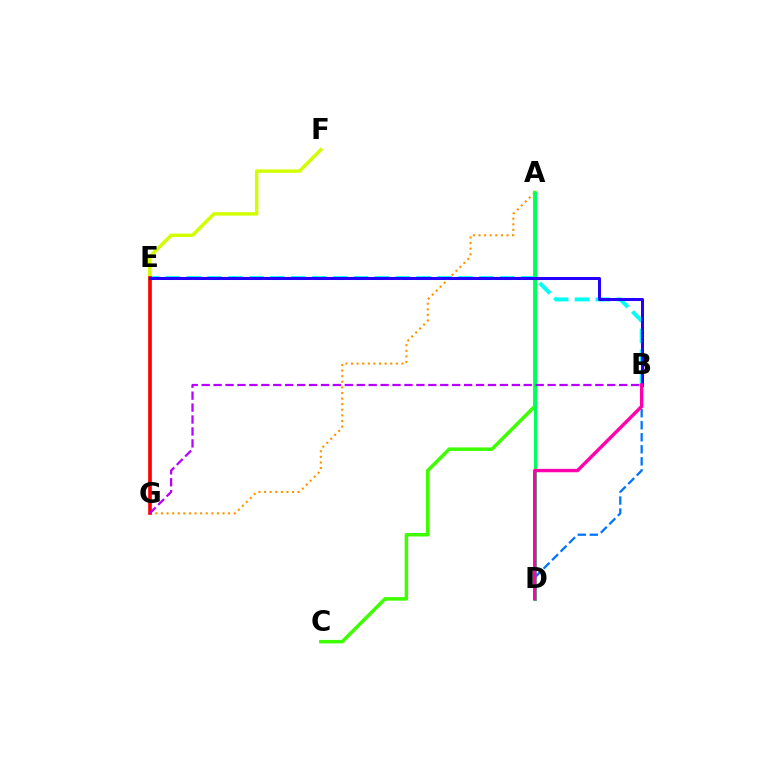{('A', 'G'): [{'color': '#ff9400', 'line_style': 'dotted', 'thickness': 1.52}], ('B', 'E'): [{'color': '#00fff6', 'line_style': 'dashed', 'thickness': 2.84}, {'color': '#2500ff', 'line_style': 'solid', 'thickness': 2.17}], ('A', 'C'): [{'color': '#3dff00', 'line_style': 'solid', 'thickness': 2.53}], ('A', 'D'): [{'color': '#00ff5c', 'line_style': 'solid', 'thickness': 2.2}], ('B', 'D'): [{'color': '#0074ff', 'line_style': 'dashed', 'thickness': 1.63}, {'color': '#ff00ac', 'line_style': 'solid', 'thickness': 2.45}], ('E', 'F'): [{'color': '#d1ff00', 'line_style': 'solid', 'thickness': 2.47}], ('E', 'G'): [{'color': '#ff0000', 'line_style': 'solid', 'thickness': 2.64}], ('B', 'G'): [{'color': '#b900ff', 'line_style': 'dashed', 'thickness': 1.62}]}